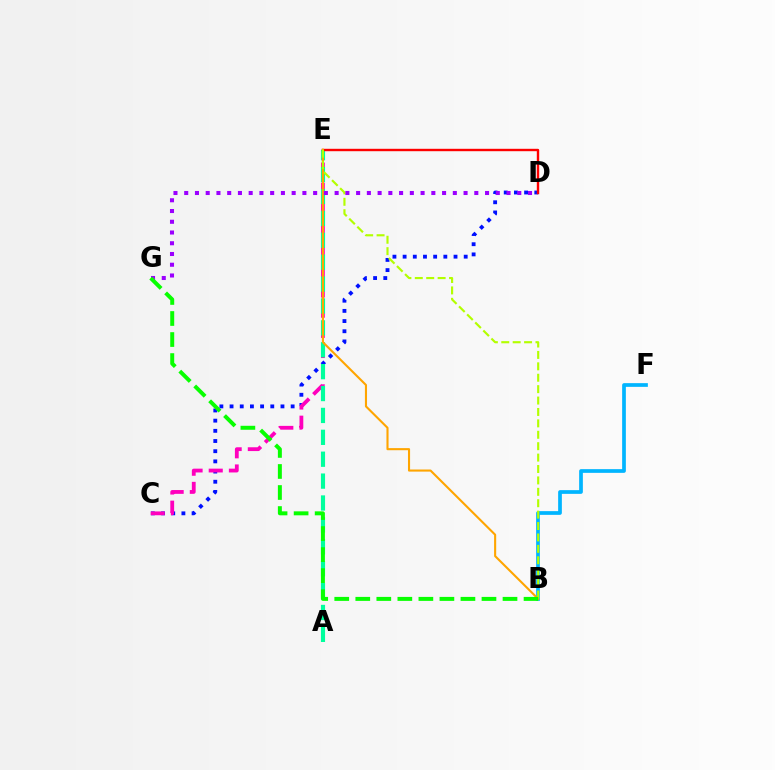{('C', 'D'): [{'color': '#0010ff', 'line_style': 'dotted', 'thickness': 2.77}], ('B', 'F'): [{'color': '#00b5ff', 'line_style': 'solid', 'thickness': 2.67}], ('C', 'E'): [{'color': '#ff00bd', 'line_style': 'dashed', 'thickness': 2.74}], ('A', 'E'): [{'color': '#00ff9d', 'line_style': 'dashed', 'thickness': 2.97}], ('D', 'E'): [{'color': '#ff0000', 'line_style': 'solid', 'thickness': 1.73}], ('B', 'E'): [{'color': '#ffa500', 'line_style': 'solid', 'thickness': 1.52}, {'color': '#b3ff00', 'line_style': 'dashed', 'thickness': 1.55}], ('D', 'G'): [{'color': '#9b00ff', 'line_style': 'dotted', 'thickness': 2.92}], ('B', 'G'): [{'color': '#08ff00', 'line_style': 'dashed', 'thickness': 2.86}]}